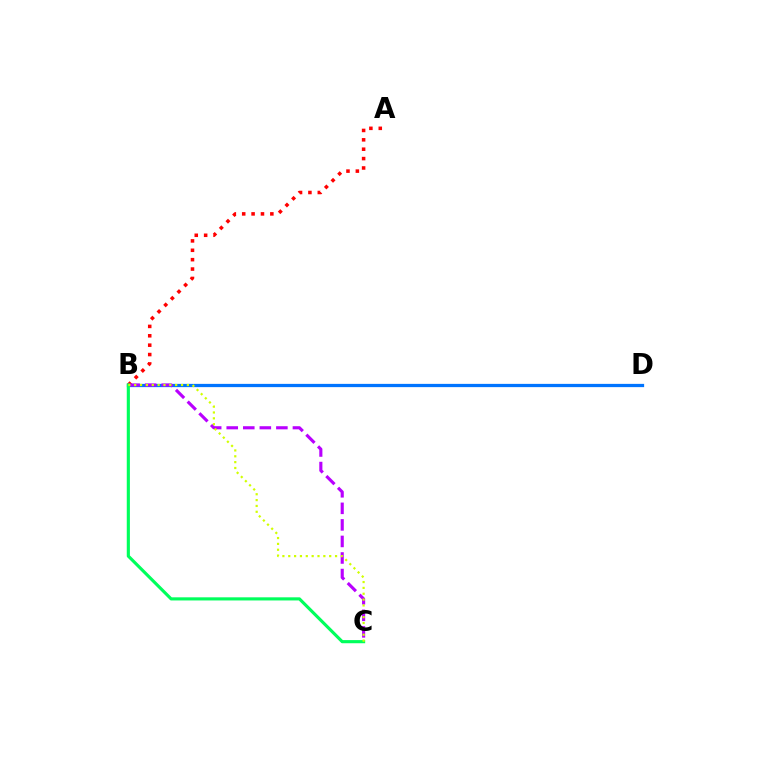{('B', 'D'): [{'color': '#0074ff', 'line_style': 'solid', 'thickness': 2.35}], ('A', 'B'): [{'color': '#ff0000', 'line_style': 'dotted', 'thickness': 2.55}], ('B', 'C'): [{'color': '#b900ff', 'line_style': 'dashed', 'thickness': 2.25}, {'color': '#00ff5c', 'line_style': 'solid', 'thickness': 2.26}, {'color': '#d1ff00', 'line_style': 'dotted', 'thickness': 1.59}]}